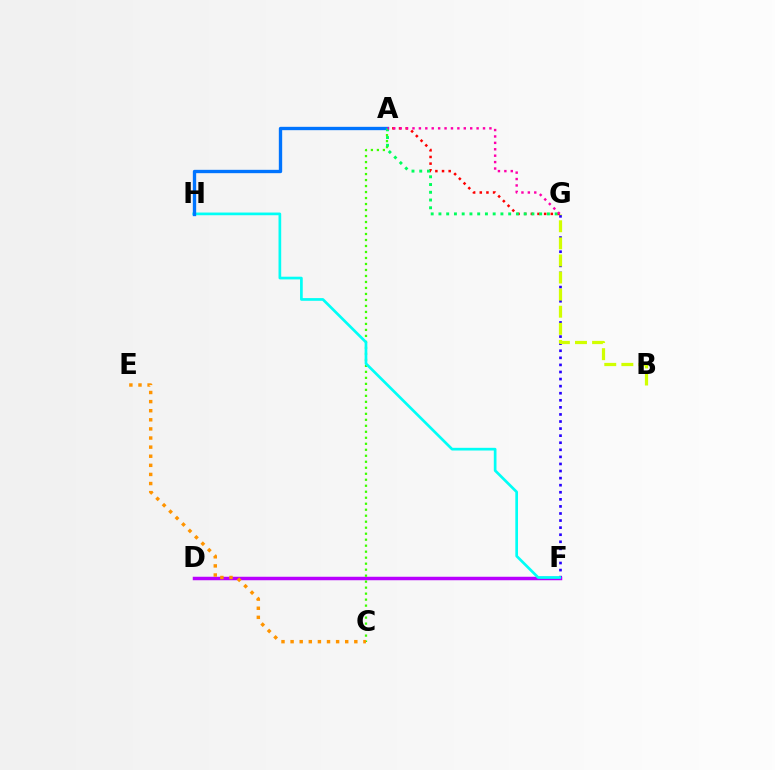{('F', 'G'): [{'color': '#2500ff', 'line_style': 'dotted', 'thickness': 1.92}], ('D', 'F'): [{'color': '#b900ff', 'line_style': 'solid', 'thickness': 2.51}], ('A', 'C'): [{'color': '#3dff00', 'line_style': 'dotted', 'thickness': 1.63}], ('B', 'G'): [{'color': '#d1ff00', 'line_style': 'dashed', 'thickness': 2.32}], ('C', 'E'): [{'color': '#ff9400', 'line_style': 'dotted', 'thickness': 2.47}], ('F', 'H'): [{'color': '#00fff6', 'line_style': 'solid', 'thickness': 1.94}], ('A', 'G'): [{'color': '#ff0000', 'line_style': 'dotted', 'thickness': 1.81}, {'color': '#00ff5c', 'line_style': 'dotted', 'thickness': 2.11}, {'color': '#ff00ac', 'line_style': 'dotted', 'thickness': 1.74}], ('A', 'H'): [{'color': '#0074ff', 'line_style': 'solid', 'thickness': 2.41}]}